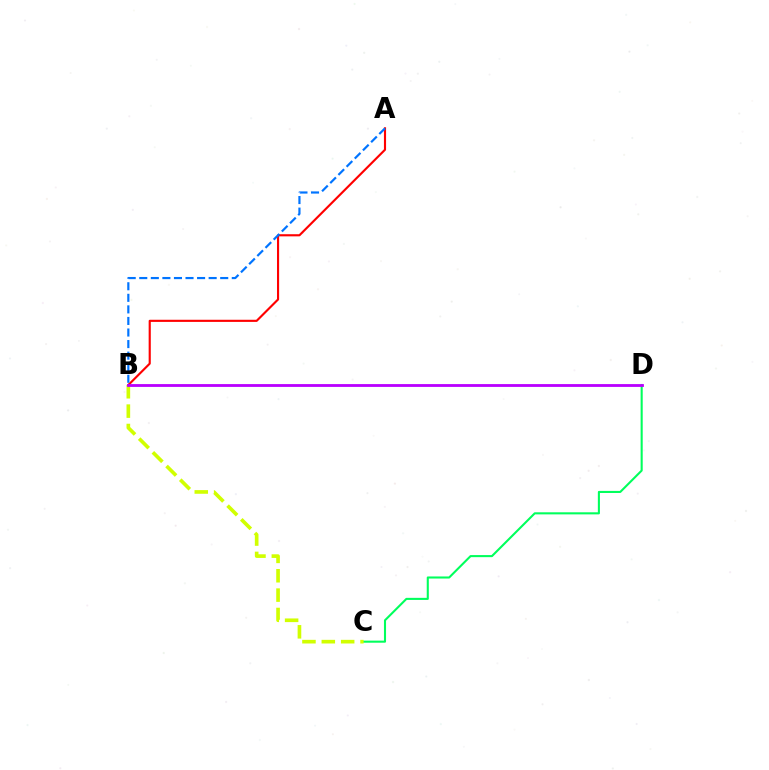{('C', 'D'): [{'color': '#00ff5c', 'line_style': 'solid', 'thickness': 1.5}], ('B', 'C'): [{'color': '#d1ff00', 'line_style': 'dashed', 'thickness': 2.63}], ('A', 'B'): [{'color': '#ff0000', 'line_style': 'solid', 'thickness': 1.54}, {'color': '#0074ff', 'line_style': 'dashed', 'thickness': 1.57}], ('B', 'D'): [{'color': '#b900ff', 'line_style': 'solid', 'thickness': 2.03}]}